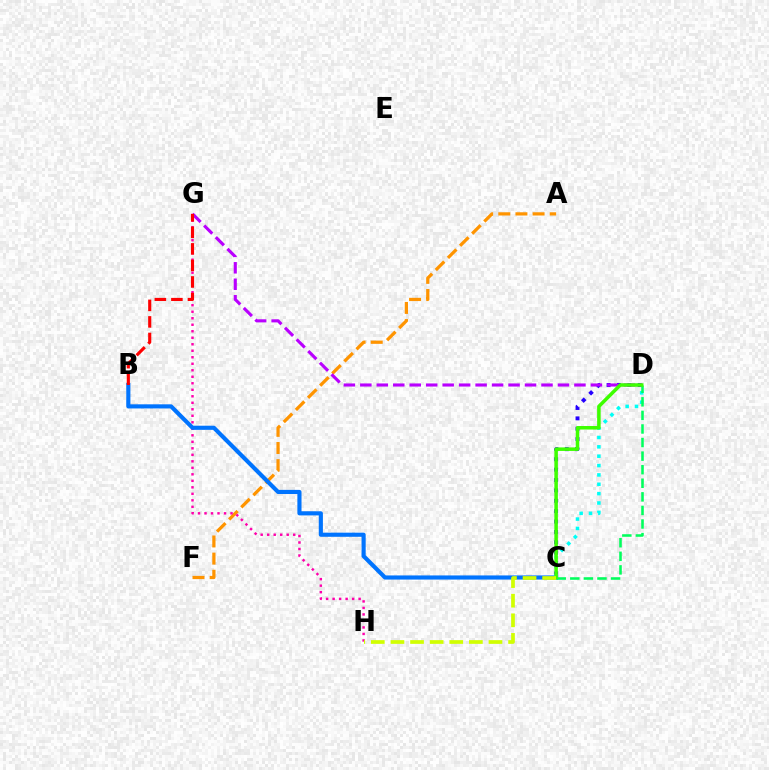{('A', 'F'): [{'color': '#ff9400', 'line_style': 'dashed', 'thickness': 2.33}], ('C', 'D'): [{'color': '#2500ff', 'line_style': 'dotted', 'thickness': 2.82}, {'color': '#00fff6', 'line_style': 'dotted', 'thickness': 2.54}, {'color': '#00ff5c', 'line_style': 'dashed', 'thickness': 1.84}, {'color': '#3dff00', 'line_style': 'solid', 'thickness': 2.54}], ('G', 'H'): [{'color': '#ff00ac', 'line_style': 'dotted', 'thickness': 1.77}], ('D', 'G'): [{'color': '#b900ff', 'line_style': 'dashed', 'thickness': 2.24}], ('B', 'C'): [{'color': '#0074ff', 'line_style': 'solid', 'thickness': 2.98}], ('B', 'G'): [{'color': '#ff0000', 'line_style': 'dashed', 'thickness': 2.25}], ('C', 'H'): [{'color': '#d1ff00', 'line_style': 'dashed', 'thickness': 2.66}]}